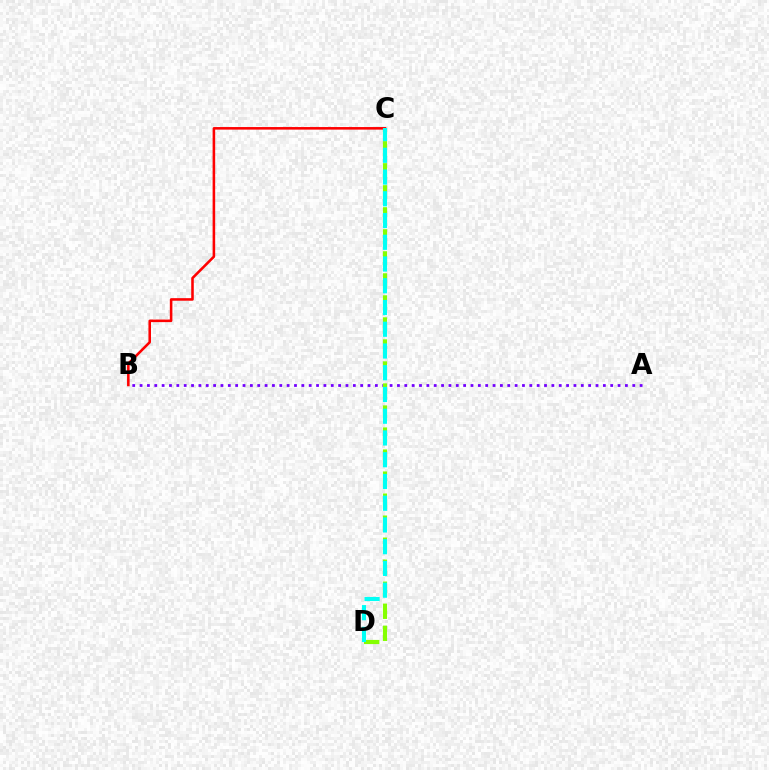{('B', 'C'): [{'color': '#ff0000', 'line_style': 'solid', 'thickness': 1.85}], ('A', 'B'): [{'color': '#7200ff', 'line_style': 'dotted', 'thickness': 2.0}], ('C', 'D'): [{'color': '#84ff00', 'line_style': 'dashed', 'thickness': 2.99}, {'color': '#00fff6', 'line_style': 'dashed', 'thickness': 2.95}]}